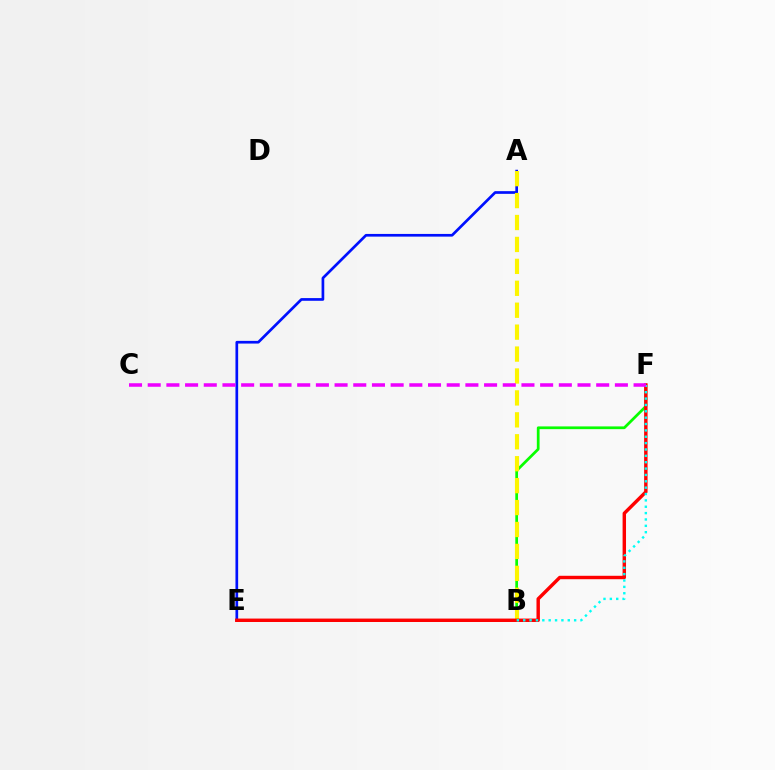{('B', 'F'): [{'color': '#08ff00', 'line_style': 'solid', 'thickness': 1.97}, {'color': '#00fff6', 'line_style': 'dotted', 'thickness': 1.73}], ('A', 'E'): [{'color': '#0010ff', 'line_style': 'solid', 'thickness': 1.94}], ('A', 'B'): [{'color': '#fcf500', 'line_style': 'dashed', 'thickness': 2.98}], ('E', 'F'): [{'color': '#ff0000', 'line_style': 'solid', 'thickness': 2.47}], ('C', 'F'): [{'color': '#ee00ff', 'line_style': 'dashed', 'thickness': 2.54}]}